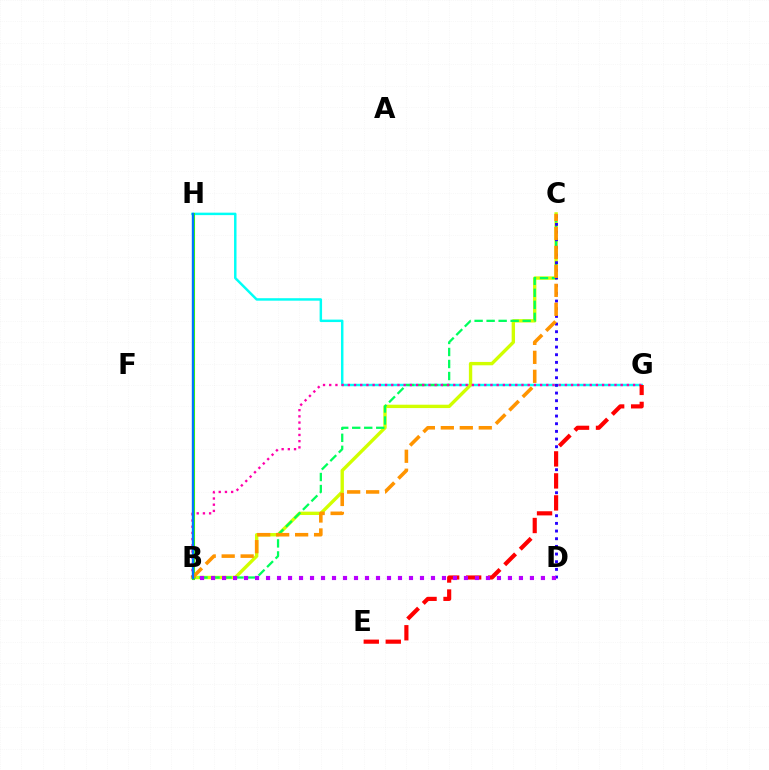{('G', 'H'): [{'color': '#00fff6', 'line_style': 'solid', 'thickness': 1.77}], ('B', 'C'): [{'color': '#d1ff00', 'line_style': 'solid', 'thickness': 2.42}, {'color': '#00ff5c', 'line_style': 'dashed', 'thickness': 1.63}, {'color': '#ff9400', 'line_style': 'dashed', 'thickness': 2.58}], ('B', 'G'): [{'color': '#ff00ac', 'line_style': 'dotted', 'thickness': 1.68}], ('B', 'H'): [{'color': '#3dff00', 'line_style': 'solid', 'thickness': 2.22}, {'color': '#0074ff', 'line_style': 'solid', 'thickness': 1.68}], ('C', 'D'): [{'color': '#2500ff', 'line_style': 'dotted', 'thickness': 2.08}], ('E', 'G'): [{'color': '#ff0000', 'line_style': 'dashed', 'thickness': 2.99}], ('B', 'D'): [{'color': '#b900ff', 'line_style': 'dotted', 'thickness': 2.99}]}